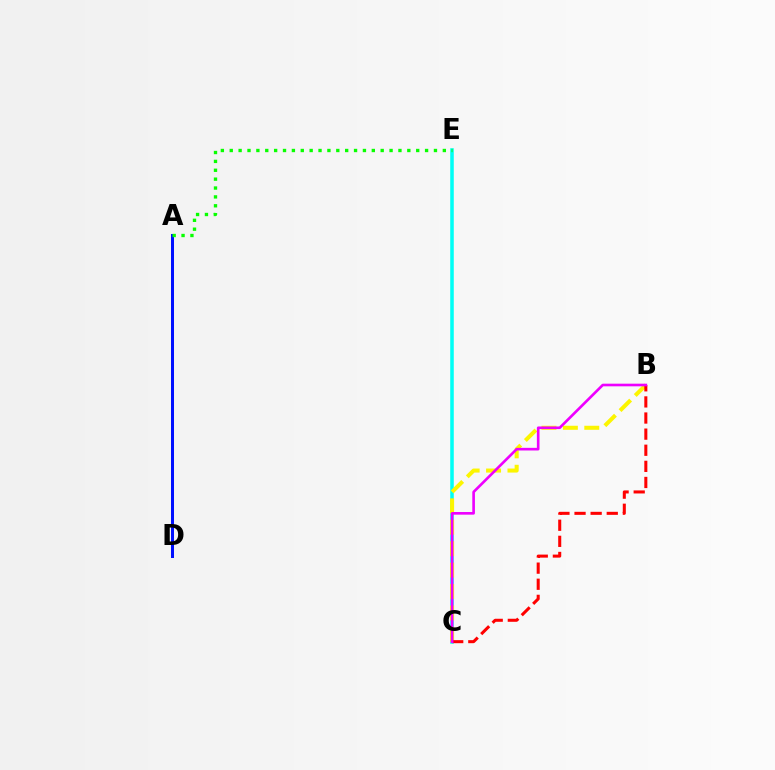{('C', 'E'): [{'color': '#00fff6', 'line_style': 'solid', 'thickness': 2.55}], ('A', 'D'): [{'color': '#0010ff', 'line_style': 'solid', 'thickness': 2.17}], ('B', 'C'): [{'color': '#fcf500', 'line_style': 'dashed', 'thickness': 2.91}, {'color': '#ff0000', 'line_style': 'dashed', 'thickness': 2.19}, {'color': '#ee00ff', 'line_style': 'solid', 'thickness': 1.9}], ('A', 'E'): [{'color': '#08ff00', 'line_style': 'dotted', 'thickness': 2.41}]}